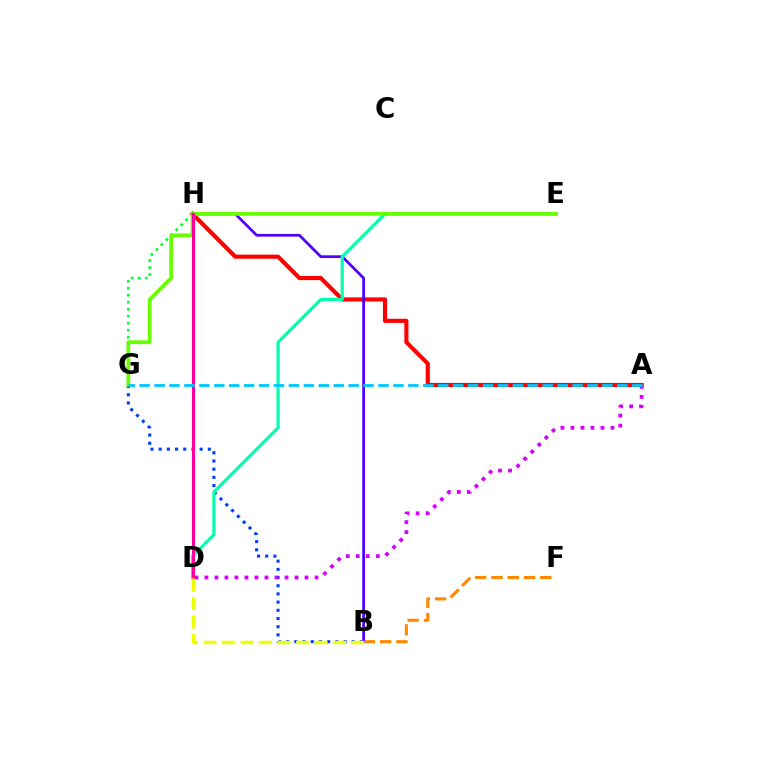{('G', 'H'): [{'color': '#00ff27', 'line_style': 'dotted', 'thickness': 1.9}], ('A', 'H'): [{'color': '#ff0000', 'line_style': 'solid', 'thickness': 2.97}], ('B', 'G'): [{'color': '#003fff', 'line_style': 'dotted', 'thickness': 2.23}], ('B', 'F'): [{'color': '#ff8800', 'line_style': 'dashed', 'thickness': 2.21}], ('B', 'H'): [{'color': '#4f00ff', 'line_style': 'solid', 'thickness': 1.97}], ('D', 'E'): [{'color': '#00ffaf', 'line_style': 'solid', 'thickness': 2.26}], ('E', 'G'): [{'color': '#66ff00', 'line_style': 'solid', 'thickness': 2.68}], ('A', 'D'): [{'color': '#d600ff', 'line_style': 'dotted', 'thickness': 2.72}], ('D', 'H'): [{'color': '#ff00a0', 'line_style': 'solid', 'thickness': 2.23}], ('B', 'D'): [{'color': '#eeff00', 'line_style': 'dashed', 'thickness': 2.51}], ('A', 'G'): [{'color': '#00c7ff', 'line_style': 'dashed', 'thickness': 2.03}]}